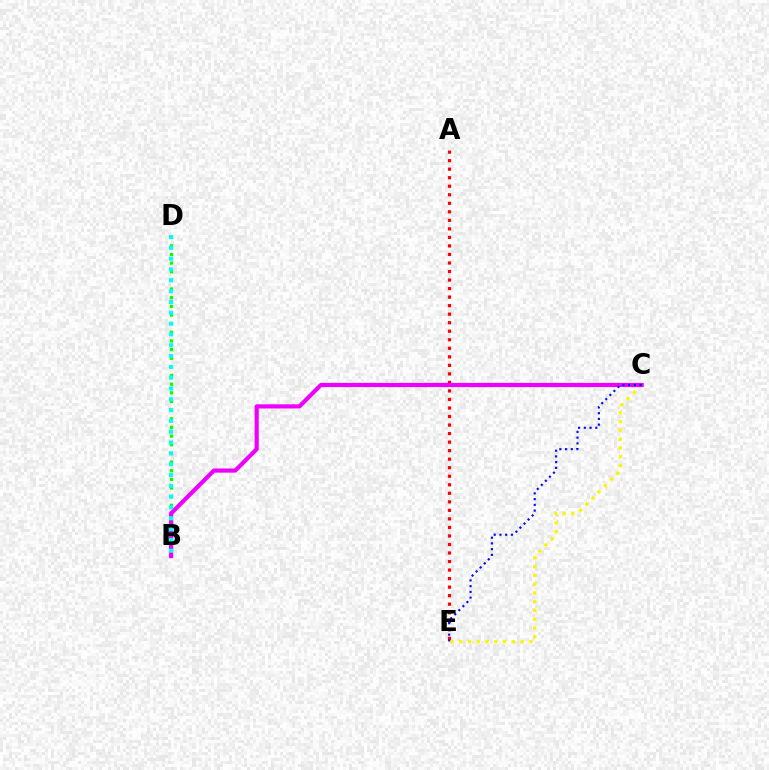{('B', 'D'): [{'color': '#08ff00', 'line_style': 'dotted', 'thickness': 2.35}, {'color': '#00fff6', 'line_style': 'dotted', 'thickness': 2.94}], ('A', 'E'): [{'color': '#ff0000', 'line_style': 'dotted', 'thickness': 2.32}], ('C', 'E'): [{'color': '#fcf500', 'line_style': 'dotted', 'thickness': 2.38}, {'color': '#0010ff', 'line_style': 'dotted', 'thickness': 1.56}], ('B', 'C'): [{'color': '#ee00ff', 'line_style': 'solid', 'thickness': 3.0}]}